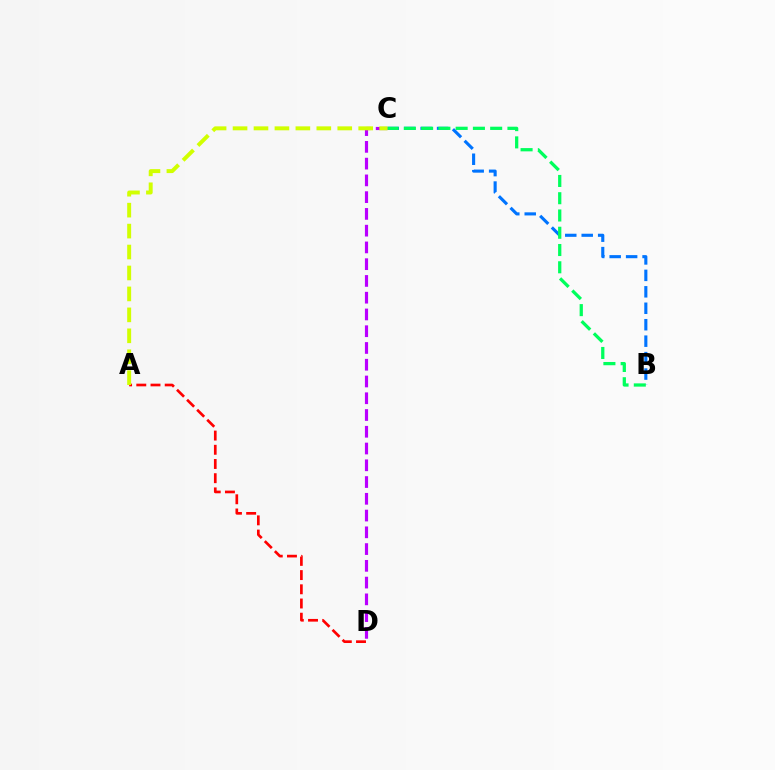{('B', 'C'): [{'color': '#0074ff', 'line_style': 'dashed', 'thickness': 2.23}, {'color': '#00ff5c', 'line_style': 'dashed', 'thickness': 2.35}], ('A', 'D'): [{'color': '#ff0000', 'line_style': 'dashed', 'thickness': 1.93}], ('C', 'D'): [{'color': '#b900ff', 'line_style': 'dashed', 'thickness': 2.28}], ('A', 'C'): [{'color': '#d1ff00', 'line_style': 'dashed', 'thickness': 2.85}]}